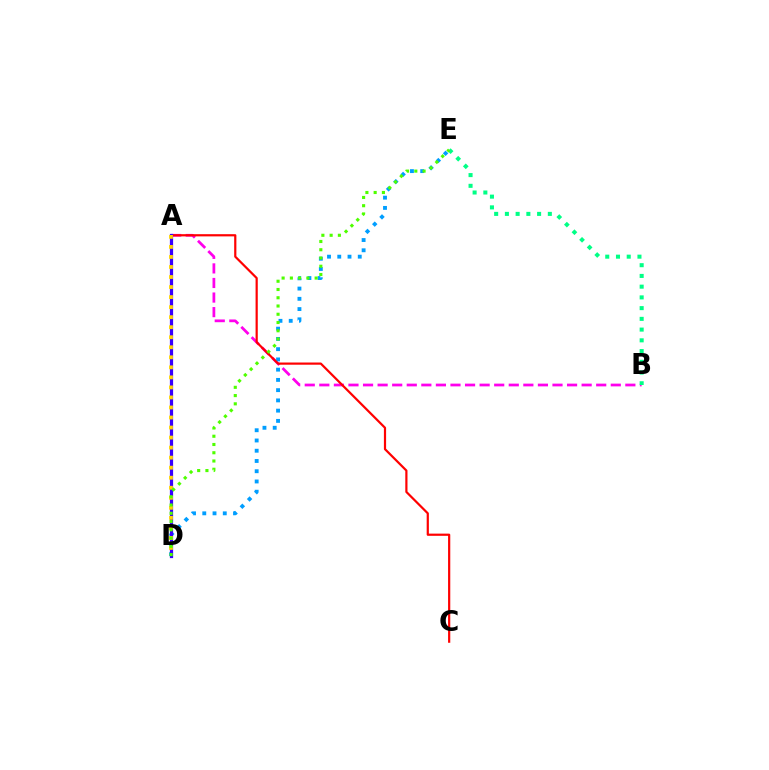{('A', 'B'): [{'color': '#ff00ed', 'line_style': 'dashed', 'thickness': 1.98}], ('D', 'E'): [{'color': '#009eff', 'line_style': 'dotted', 'thickness': 2.78}, {'color': '#4fff00', 'line_style': 'dotted', 'thickness': 2.24}], ('A', 'C'): [{'color': '#ff0000', 'line_style': 'solid', 'thickness': 1.59}], ('A', 'D'): [{'color': '#3700ff', 'line_style': 'solid', 'thickness': 2.32}, {'color': '#ffd500', 'line_style': 'dotted', 'thickness': 2.73}], ('B', 'E'): [{'color': '#00ff86', 'line_style': 'dotted', 'thickness': 2.92}]}